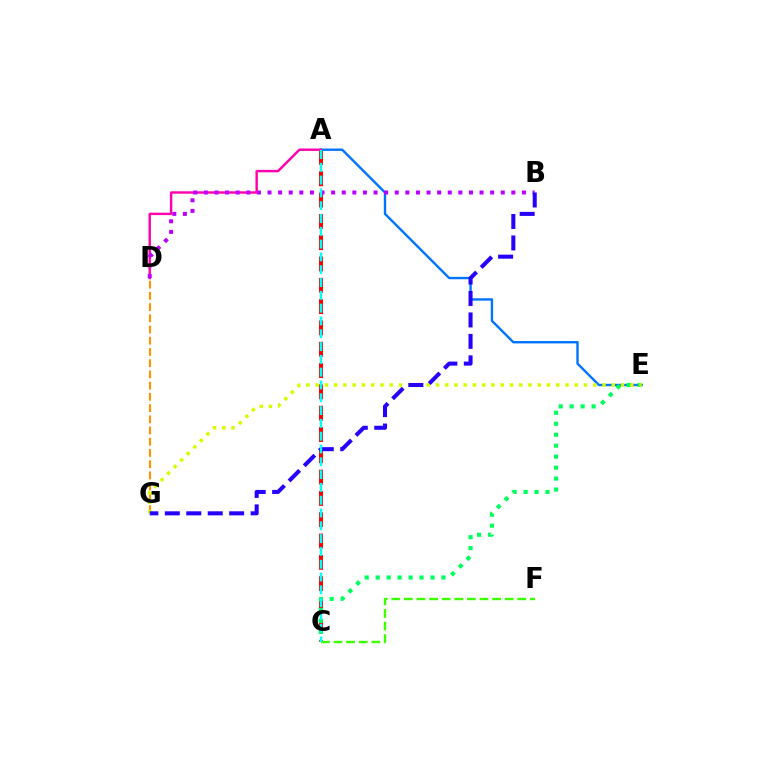{('A', 'C'): [{'color': '#ff0000', 'line_style': 'dashed', 'thickness': 2.9}, {'color': '#00fff6', 'line_style': 'dashed', 'thickness': 1.74}], ('A', 'E'): [{'color': '#0074ff', 'line_style': 'solid', 'thickness': 1.72}], ('A', 'D'): [{'color': '#ff00ac', 'line_style': 'solid', 'thickness': 1.75}], ('C', 'E'): [{'color': '#00ff5c', 'line_style': 'dotted', 'thickness': 2.98}], ('D', 'G'): [{'color': '#ff9400', 'line_style': 'dashed', 'thickness': 1.52}], ('C', 'F'): [{'color': '#3dff00', 'line_style': 'dashed', 'thickness': 1.71}], ('B', 'D'): [{'color': '#b900ff', 'line_style': 'dotted', 'thickness': 2.88}], ('E', 'G'): [{'color': '#d1ff00', 'line_style': 'dotted', 'thickness': 2.51}], ('B', 'G'): [{'color': '#2500ff', 'line_style': 'dashed', 'thickness': 2.91}]}